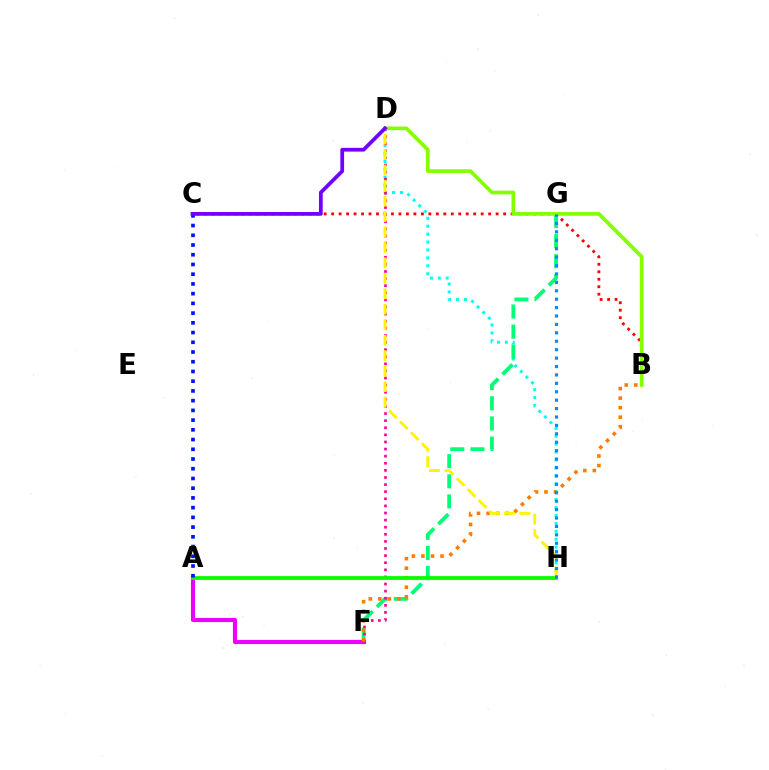{('D', 'H'): [{'color': '#00fff6', 'line_style': 'dotted', 'thickness': 2.15}, {'color': '#fcf500', 'line_style': 'dashed', 'thickness': 2.1}], ('F', 'G'): [{'color': '#00ff74', 'line_style': 'dashed', 'thickness': 2.73}], ('B', 'C'): [{'color': '#ff0000', 'line_style': 'dotted', 'thickness': 2.03}], ('A', 'F'): [{'color': '#ee00ff', 'line_style': 'solid', 'thickness': 2.98}], ('D', 'F'): [{'color': '#ff0094', 'line_style': 'dotted', 'thickness': 1.93}], ('B', 'F'): [{'color': '#ff7c00', 'line_style': 'dotted', 'thickness': 2.59}], ('A', 'H'): [{'color': '#08ff00', 'line_style': 'solid', 'thickness': 2.72}], ('A', 'C'): [{'color': '#0010ff', 'line_style': 'dotted', 'thickness': 2.64}], ('B', 'D'): [{'color': '#84ff00', 'line_style': 'solid', 'thickness': 2.65}], ('C', 'D'): [{'color': '#7200ff', 'line_style': 'solid', 'thickness': 2.7}], ('G', 'H'): [{'color': '#008cff', 'line_style': 'dotted', 'thickness': 2.29}]}